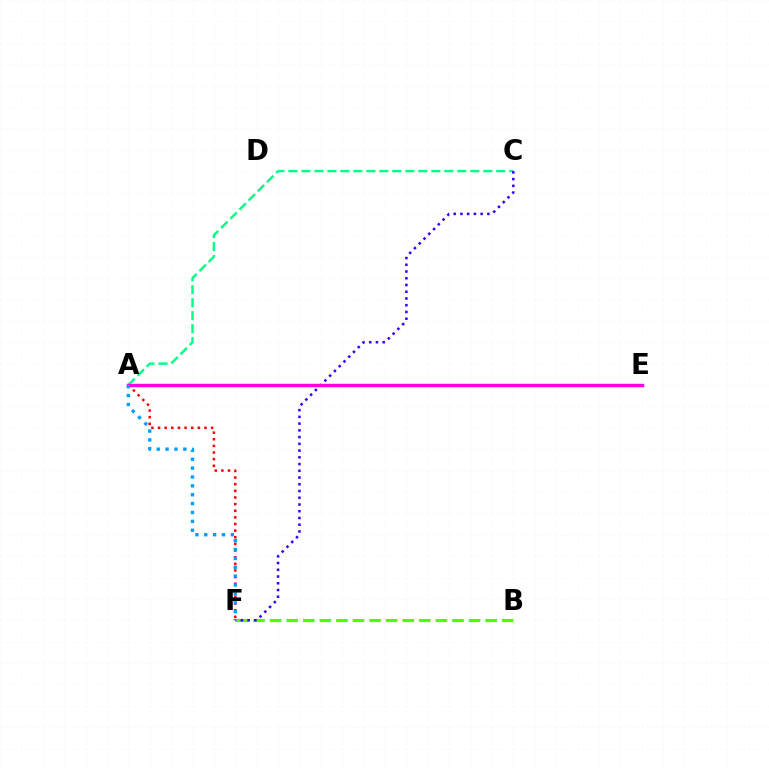{('A', 'F'): [{'color': '#ff0000', 'line_style': 'dotted', 'thickness': 1.8}, {'color': '#009eff', 'line_style': 'dotted', 'thickness': 2.41}], ('B', 'F'): [{'color': '#4fff00', 'line_style': 'dashed', 'thickness': 2.25}], ('A', 'C'): [{'color': '#00ff86', 'line_style': 'dashed', 'thickness': 1.76}], ('C', 'F'): [{'color': '#3700ff', 'line_style': 'dotted', 'thickness': 1.83}], ('A', 'E'): [{'color': '#ffd500', 'line_style': 'dotted', 'thickness': 1.91}, {'color': '#ff00ed', 'line_style': 'solid', 'thickness': 2.47}]}